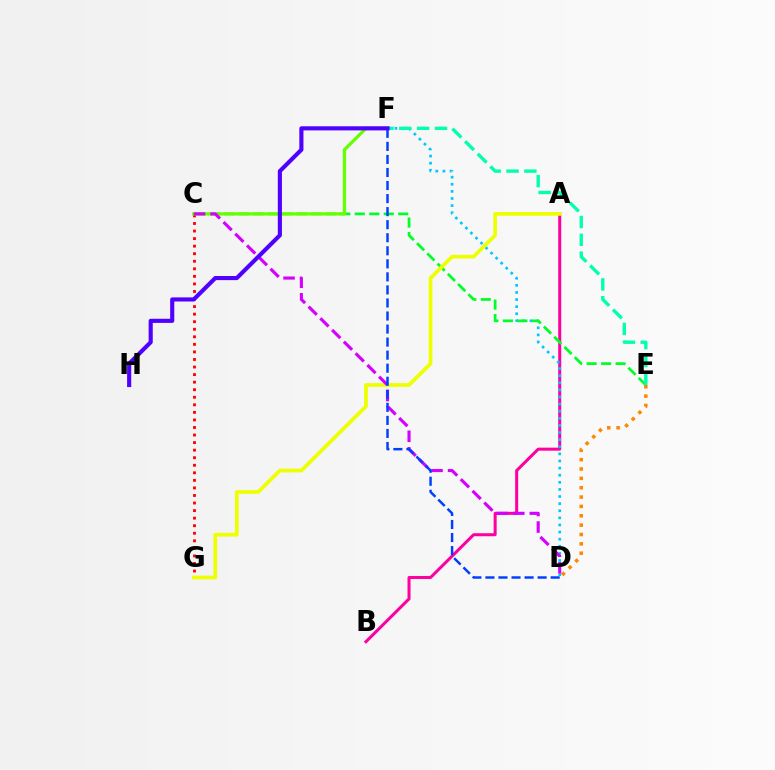{('A', 'B'): [{'color': '#ff00a0', 'line_style': 'solid', 'thickness': 2.18}], ('D', 'E'): [{'color': '#ff8800', 'line_style': 'dotted', 'thickness': 2.54}], ('D', 'F'): [{'color': '#00c7ff', 'line_style': 'dotted', 'thickness': 1.93}, {'color': '#003fff', 'line_style': 'dashed', 'thickness': 1.77}], ('C', 'E'): [{'color': '#00ff27', 'line_style': 'dashed', 'thickness': 1.97}], ('C', 'G'): [{'color': '#ff0000', 'line_style': 'dotted', 'thickness': 2.05}], ('C', 'F'): [{'color': '#66ff00', 'line_style': 'solid', 'thickness': 2.35}], ('E', 'F'): [{'color': '#00ffaf', 'line_style': 'dashed', 'thickness': 2.42}], ('A', 'G'): [{'color': '#eeff00', 'line_style': 'solid', 'thickness': 2.67}], ('C', 'D'): [{'color': '#d600ff', 'line_style': 'dashed', 'thickness': 2.25}], ('F', 'H'): [{'color': '#4f00ff', 'line_style': 'solid', 'thickness': 2.97}]}